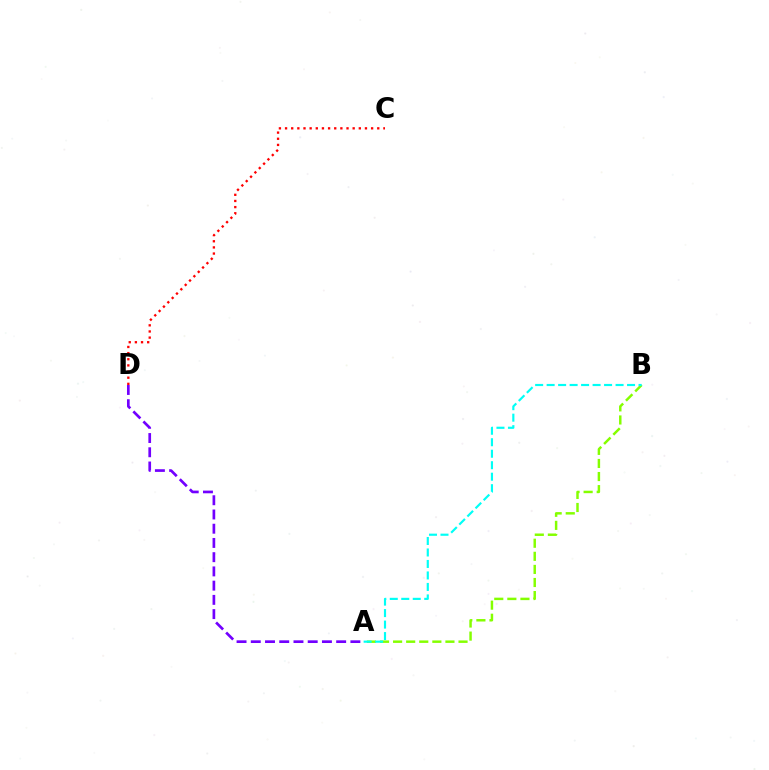{('C', 'D'): [{'color': '#ff0000', 'line_style': 'dotted', 'thickness': 1.67}], ('A', 'B'): [{'color': '#84ff00', 'line_style': 'dashed', 'thickness': 1.78}, {'color': '#00fff6', 'line_style': 'dashed', 'thickness': 1.56}], ('A', 'D'): [{'color': '#7200ff', 'line_style': 'dashed', 'thickness': 1.93}]}